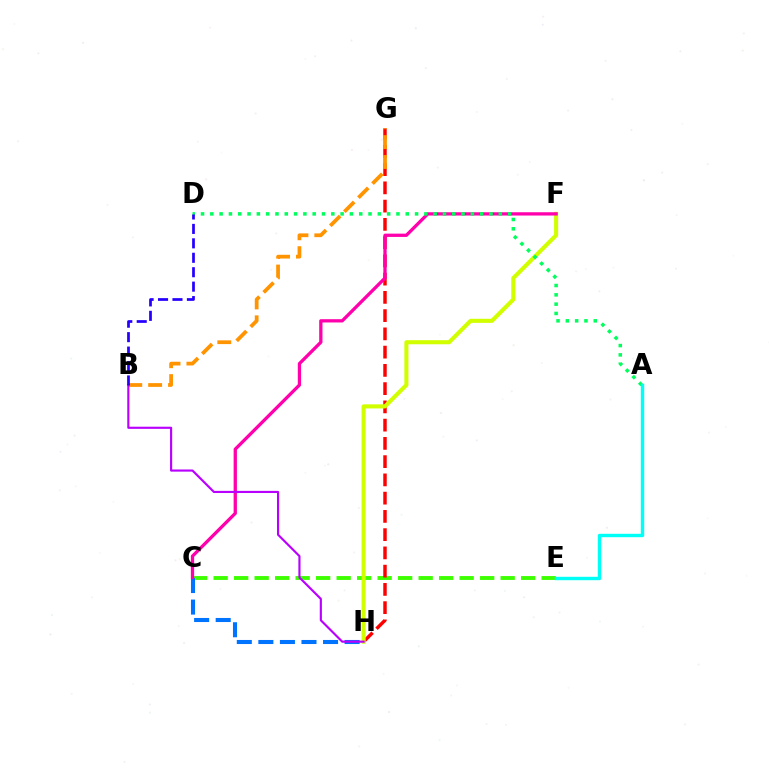{('C', 'E'): [{'color': '#3dff00', 'line_style': 'dashed', 'thickness': 2.79}], ('G', 'H'): [{'color': '#ff0000', 'line_style': 'dashed', 'thickness': 2.48}], ('F', 'H'): [{'color': '#d1ff00', 'line_style': 'solid', 'thickness': 2.94}], ('B', 'G'): [{'color': '#ff9400', 'line_style': 'dashed', 'thickness': 2.7}], ('C', 'H'): [{'color': '#0074ff', 'line_style': 'dashed', 'thickness': 2.93}], ('C', 'F'): [{'color': '#ff00ac', 'line_style': 'solid', 'thickness': 2.37}], ('A', 'D'): [{'color': '#00ff5c', 'line_style': 'dotted', 'thickness': 2.53}], ('B', 'H'): [{'color': '#b900ff', 'line_style': 'solid', 'thickness': 1.54}], ('A', 'E'): [{'color': '#00fff6', 'line_style': 'solid', 'thickness': 2.45}], ('B', 'D'): [{'color': '#2500ff', 'line_style': 'dashed', 'thickness': 1.96}]}